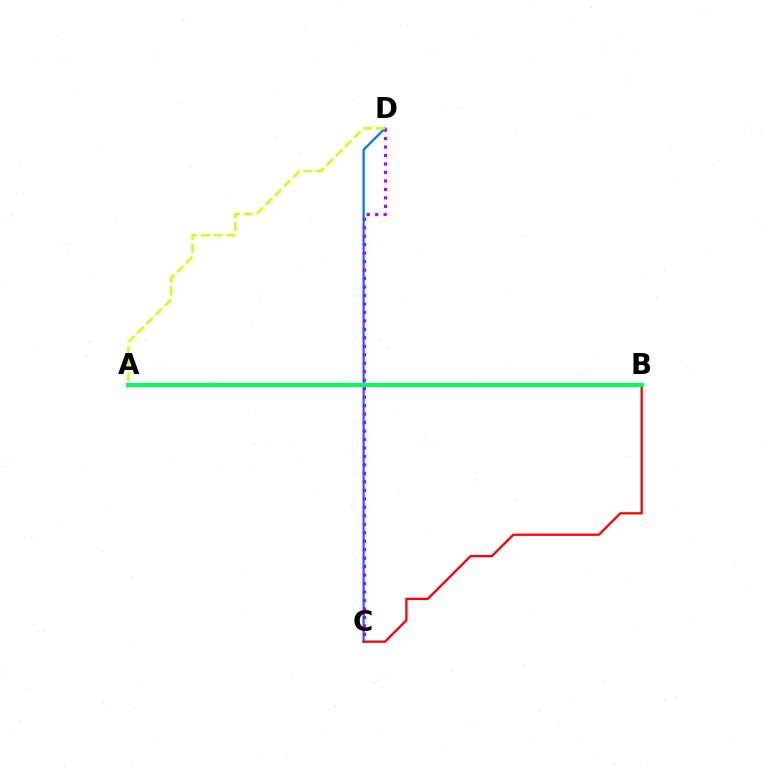{('C', 'D'): [{'color': '#0074ff', 'line_style': 'solid', 'thickness': 1.61}, {'color': '#b900ff', 'line_style': 'dotted', 'thickness': 2.3}], ('A', 'D'): [{'color': '#d1ff00', 'line_style': 'dashed', 'thickness': 1.75}], ('B', 'C'): [{'color': '#ff0000', 'line_style': 'solid', 'thickness': 1.64}], ('A', 'B'): [{'color': '#00ff5c', 'line_style': 'solid', 'thickness': 2.96}]}